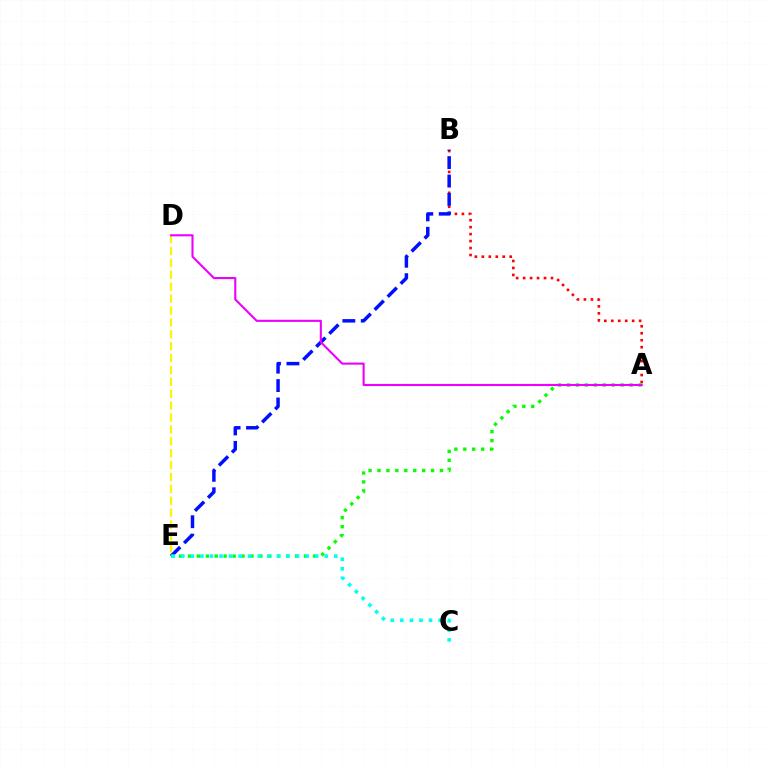{('A', 'B'): [{'color': '#ff0000', 'line_style': 'dotted', 'thickness': 1.89}], ('B', 'E'): [{'color': '#0010ff', 'line_style': 'dashed', 'thickness': 2.5}], ('D', 'E'): [{'color': '#fcf500', 'line_style': 'dashed', 'thickness': 1.62}], ('A', 'E'): [{'color': '#08ff00', 'line_style': 'dotted', 'thickness': 2.43}], ('C', 'E'): [{'color': '#00fff6', 'line_style': 'dotted', 'thickness': 2.6}], ('A', 'D'): [{'color': '#ee00ff', 'line_style': 'solid', 'thickness': 1.52}]}